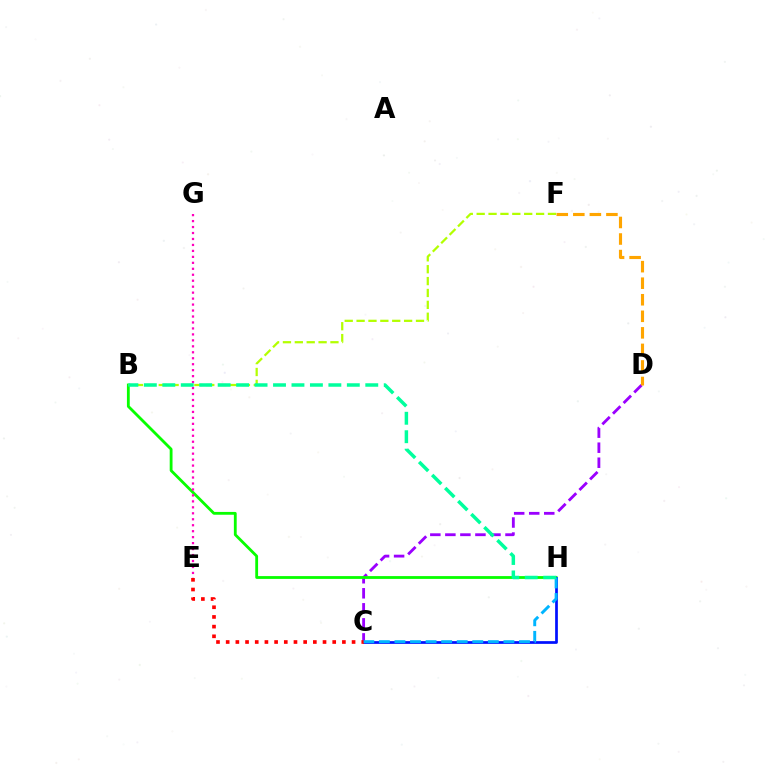{('C', 'D'): [{'color': '#9b00ff', 'line_style': 'dashed', 'thickness': 2.04}], ('B', 'H'): [{'color': '#08ff00', 'line_style': 'solid', 'thickness': 2.03}, {'color': '#00ff9d', 'line_style': 'dashed', 'thickness': 2.51}], ('D', 'F'): [{'color': '#ffa500', 'line_style': 'dashed', 'thickness': 2.25}], ('C', 'H'): [{'color': '#0010ff', 'line_style': 'solid', 'thickness': 1.96}, {'color': '#00b5ff', 'line_style': 'dashed', 'thickness': 2.11}], ('C', 'E'): [{'color': '#ff0000', 'line_style': 'dotted', 'thickness': 2.63}], ('E', 'G'): [{'color': '#ff00bd', 'line_style': 'dotted', 'thickness': 1.62}], ('B', 'F'): [{'color': '#b3ff00', 'line_style': 'dashed', 'thickness': 1.61}]}